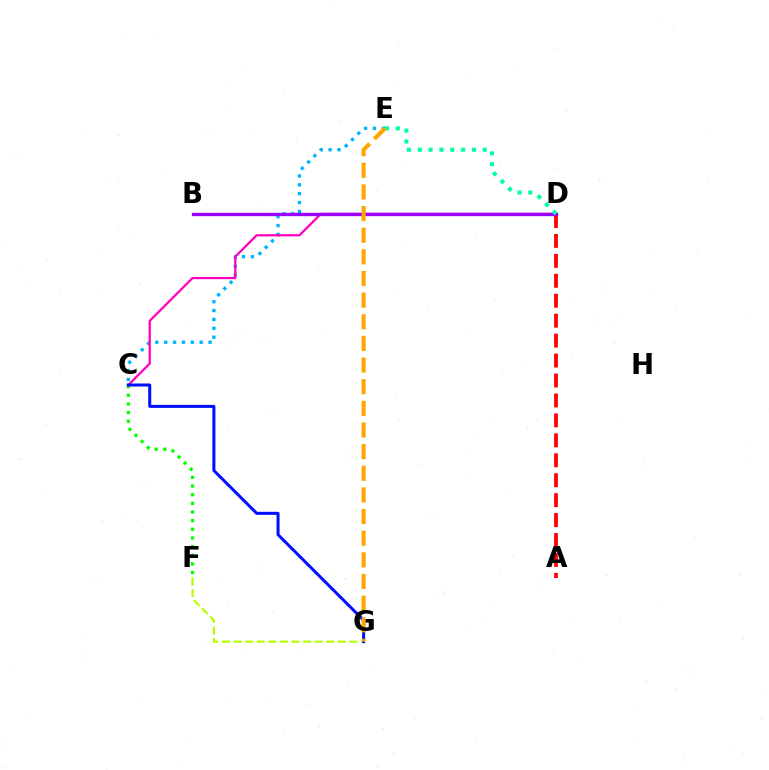{('A', 'D'): [{'color': '#ff0000', 'line_style': 'dashed', 'thickness': 2.71}], ('F', 'G'): [{'color': '#b3ff00', 'line_style': 'dashed', 'thickness': 1.57}], ('C', 'E'): [{'color': '#00b5ff', 'line_style': 'dotted', 'thickness': 2.41}], ('C', 'F'): [{'color': '#08ff00', 'line_style': 'dotted', 'thickness': 2.35}], ('C', 'D'): [{'color': '#ff00bd', 'line_style': 'solid', 'thickness': 1.63}], ('C', 'G'): [{'color': '#0010ff', 'line_style': 'solid', 'thickness': 2.18}], ('B', 'D'): [{'color': '#9b00ff', 'line_style': 'solid', 'thickness': 2.41}], ('D', 'E'): [{'color': '#00ff9d', 'line_style': 'dotted', 'thickness': 2.94}], ('E', 'G'): [{'color': '#ffa500', 'line_style': 'dashed', 'thickness': 2.94}]}